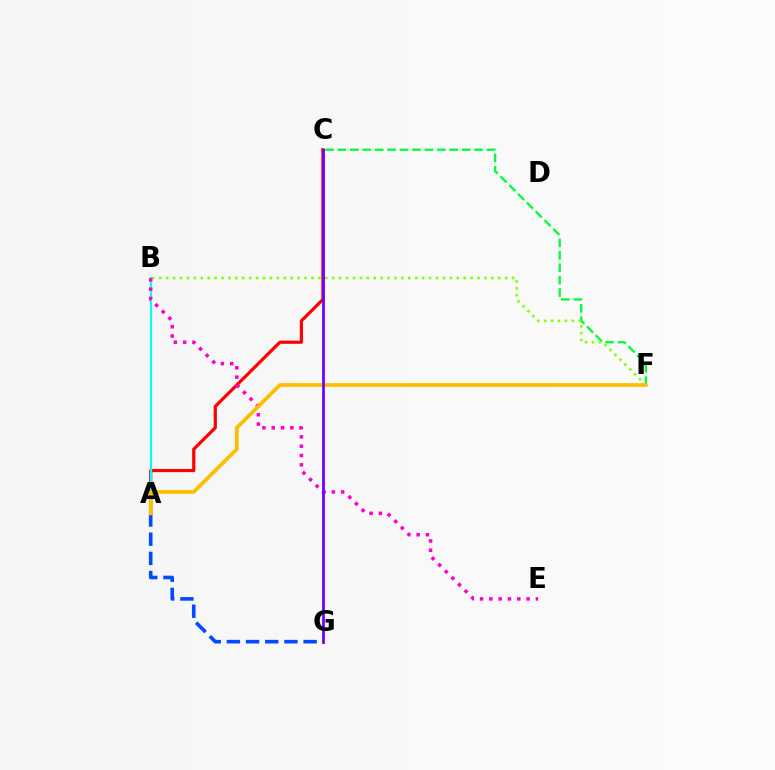{('A', 'C'): [{'color': '#ff0000', 'line_style': 'solid', 'thickness': 2.3}], ('C', 'F'): [{'color': '#00ff39', 'line_style': 'dashed', 'thickness': 1.69}], ('A', 'B'): [{'color': '#00fff6', 'line_style': 'solid', 'thickness': 1.61}], ('A', 'G'): [{'color': '#004bff', 'line_style': 'dashed', 'thickness': 2.61}], ('B', 'F'): [{'color': '#84ff00', 'line_style': 'dotted', 'thickness': 1.88}], ('B', 'E'): [{'color': '#ff00cf', 'line_style': 'dotted', 'thickness': 2.53}], ('A', 'F'): [{'color': '#ffbd00', 'line_style': 'solid', 'thickness': 2.69}], ('C', 'G'): [{'color': '#7200ff', 'line_style': 'solid', 'thickness': 2.01}]}